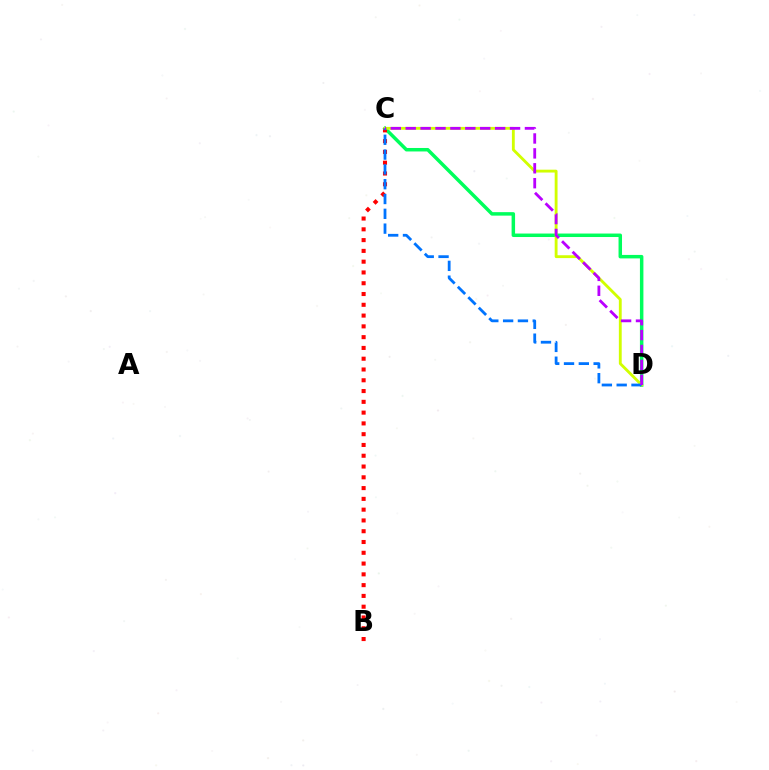{('C', 'D'): [{'color': '#00ff5c', 'line_style': 'solid', 'thickness': 2.51}, {'color': '#d1ff00', 'line_style': 'solid', 'thickness': 2.05}, {'color': '#0074ff', 'line_style': 'dashed', 'thickness': 2.01}, {'color': '#b900ff', 'line_style': 'dashed', 'thickness': 2.03}], ('B', 'C'): [{'color': '#ff0000', 'line_style': 'dotted', 'thickness': 2.93}]}